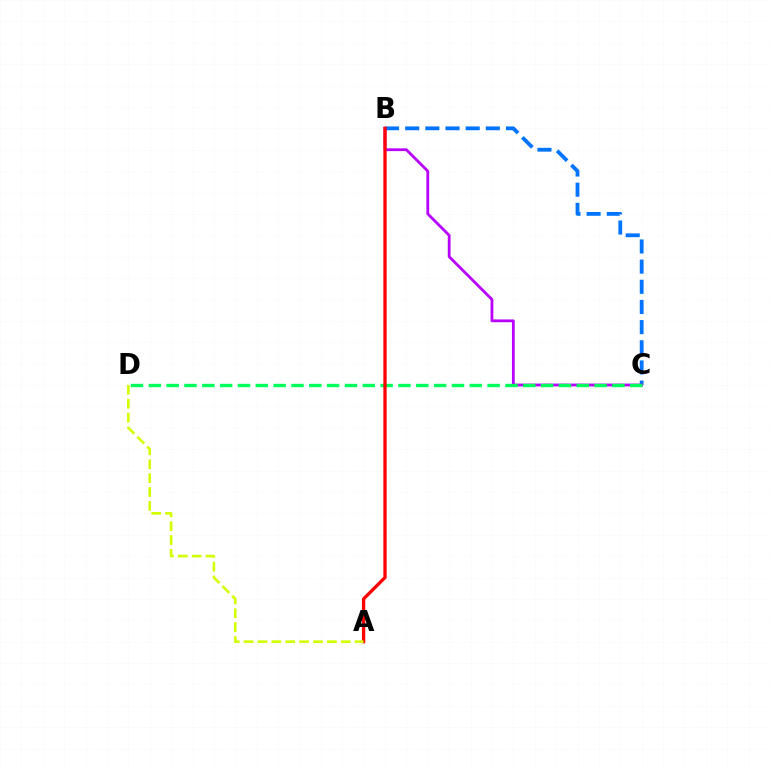{('B', 'C'): [{'color': '#0074ff', 'line_style': 'dashed', 'thickness': 2.74}, {'color': '#b900ff', 'line_style': 'solid', 'thickness': 2.01}], ('C', 'D'): [{'color': '#00ff5c', 'line_style': 'dashed', 'thickness': 2.42}], ('A', 'B'): [{'color': '#ff0000', 'line_style': 'solid', 'thickness': 2.38}], ('A', 'D'): [{'color': '#d1ff00', 'line_style': 'dashed', 'thickness': 1.89}]}